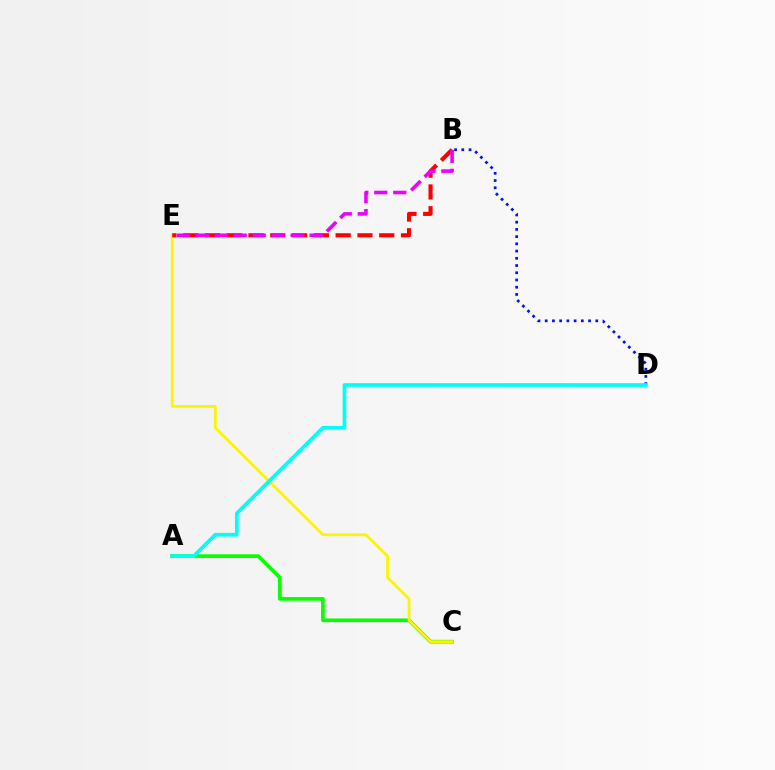{('B', 'D'): [{'color': '#0010ff', 'line_style': 'dotted', 'thickness': 1.96}], ('A', 'C'): [{'color': '#08ff00', 'line_style': 'solid', 'thickness': 2.64}], ('C', 'E'): [{'color': '#fcf500', 'line_style': 'solid', 'thickness': 2.01}], ('B', 'E'): [{'color': '#ff0000', 'line_style': 'dashed', 'thickness': 2.96}, {'color': '#ee00ff', 'line_style': 'dashed', 'thickness': 2.58}], ('A', 'D'): [{'color': '#00fff6', 'line_style': 'solid', 'thickness': 2.65}]}